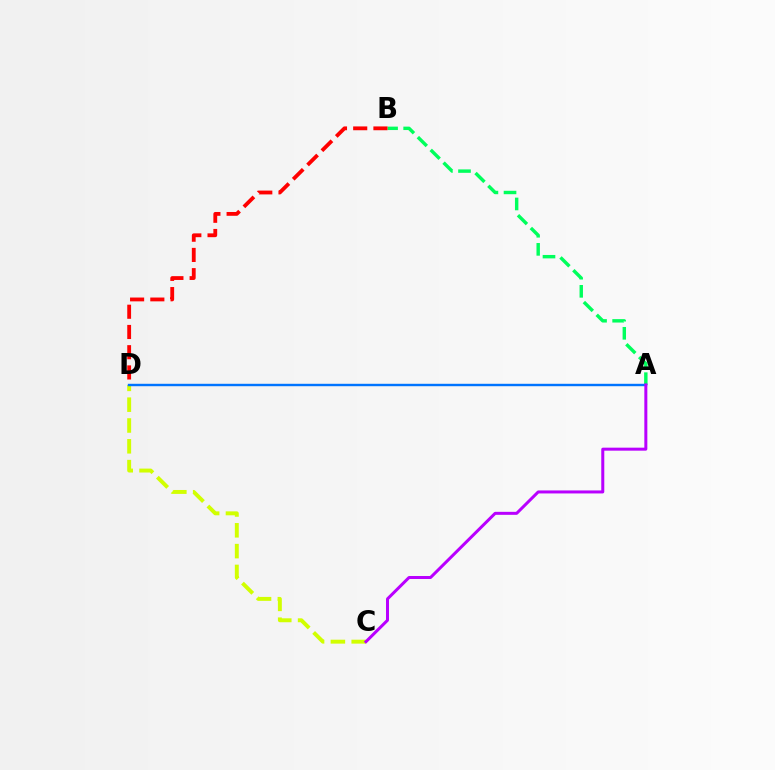{('A', 'B'): [{'color': '#00ff5c', 'line_style': 'dashed', 'thickness': 2.46}], ('C', 'D'): [{'color': '#d1ff00', 'line_style': 'dashed', 'thickness': 2.83}], ('A', 'D'): [{'color': '#0074ff', 'line_style': 'solid', 'thickness': 1.74}], ('A', 'C'): [{'color': '#b900ff', 'line_style': 'solid', 'thickness': 2.16}], ('B', 'D'): [{'color': '#ff0000', 'line_style': 'dashed', 'thickness': 2.75}]}